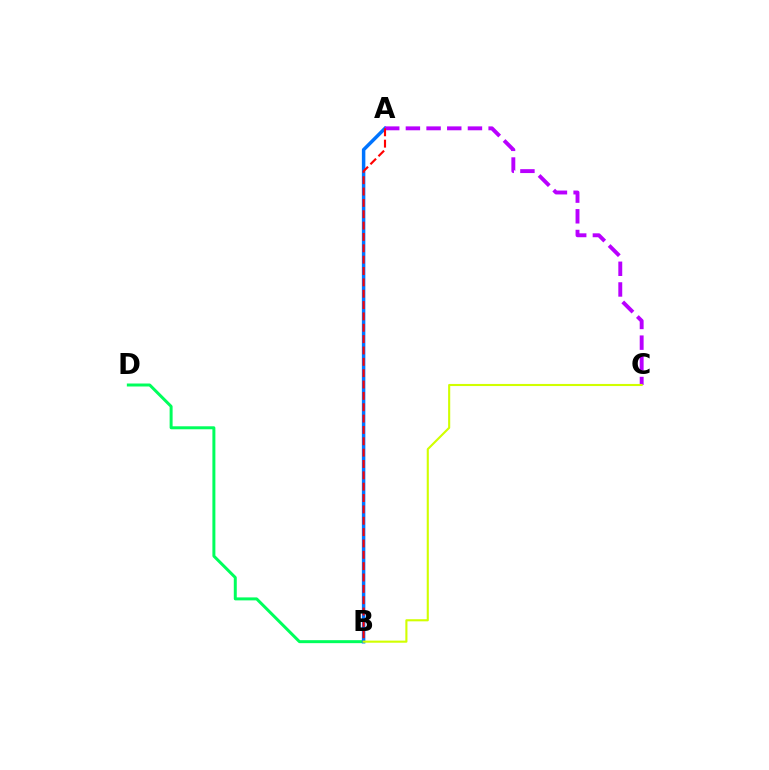{('B', 'D'): [{'color': '#00ff5c', 'line_style': 'solid', 'thickness': 2.15}], ('A', 'B'): [{'color': '#0074ff', 'line_style': 'solid', 'thickness': 2.5}, {'color': '#ff0000', 'line_style': 'dashed', 'thickness': 1.54}], ('A', 'C'): [{'color': '#b900ff', 'line_style': 'dashed', 'thickness': 2.81}], ('B', 'C'): [{'color': '#d1ff00', 'line_style': 'solid', 'thickness': 1.52}]}